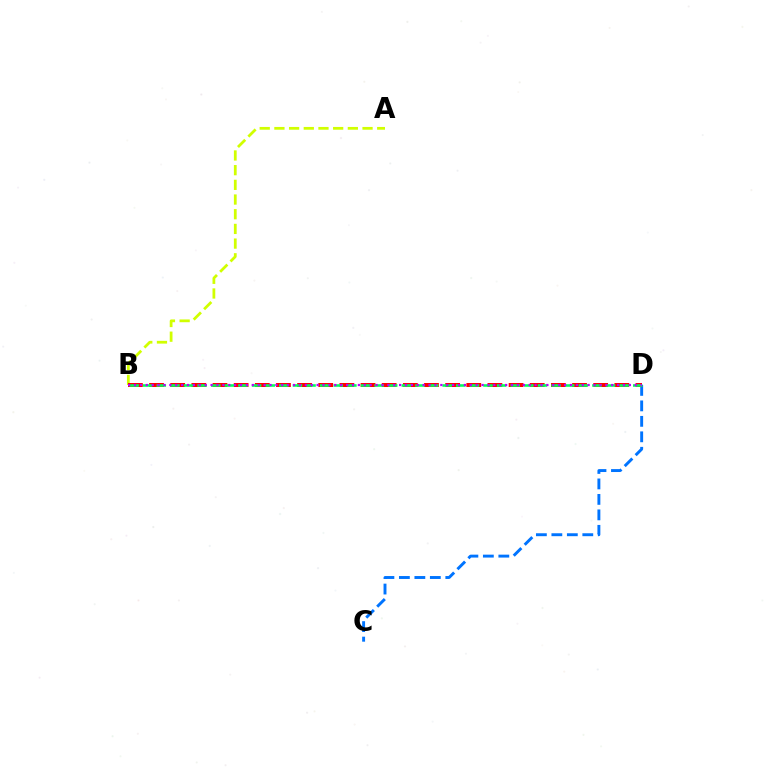{('A', 'B'): [{'color': '#d1ff00', 'line_style': 'dashed', 'thickness': 2.0}], ('C', 'D'): [{'color': '#0074ff', 'line_style': 'dashed', 'thickness': 2.1}], ('B', 'D'): [{'color': '#ff0000', 'line_style': 'dashed', 'thickness': 2.87}, {'color': '#00ff5c', 'line_style': 'dashed', 'thickness': 1.85}, {'color': '#b900ff', 'line_style': 'dotted', 'thickness': 1.6}]}